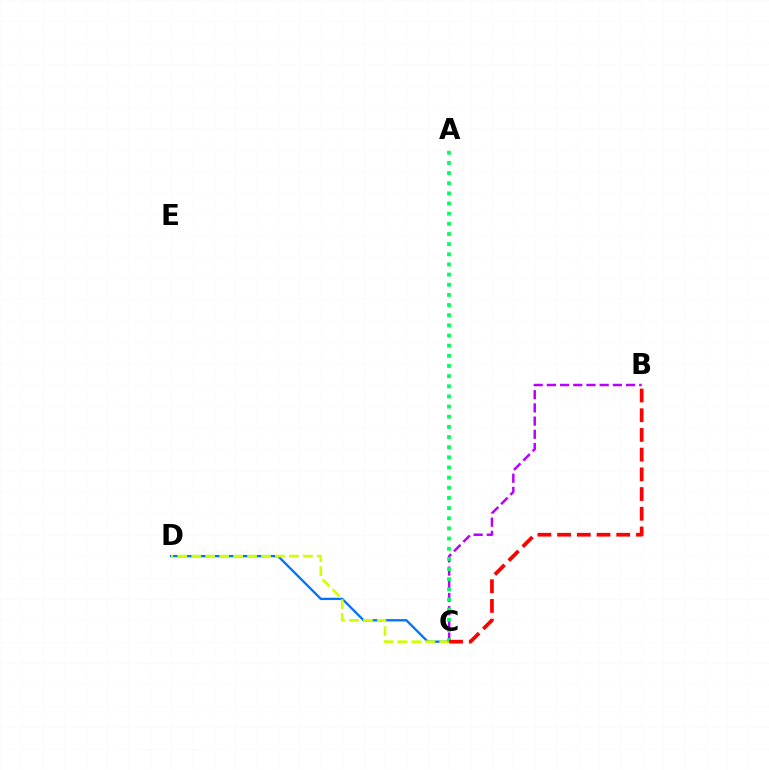{('C', 'D'): [{'color': '#0074ff', 'line_style': 'solid', 'thickness': 1.67}, {'color': '#d1ff00', 'line_style': 'dashed', 'thickness': 1.9}], ('B', 'C'): [{'color': '#b900ff', 'line_style': 'dashed', 'thickness': 1.79}, {'color': '#ff0000', 'line_style': 'dashed', 'thickness': 2.68}], ('A', 'C'): [{'color': '#00ff5c', 'line_style': 'dotted', 'thickness': 2.76}]}